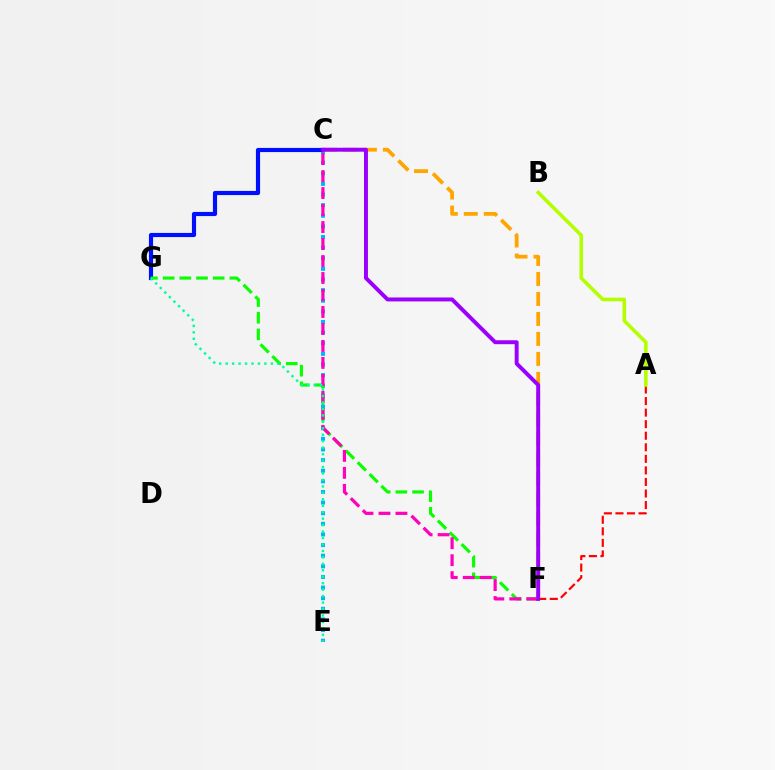{('C', 'E'): [{'color': '#00b5ff', 'line_style': 'dotted', 'thickness': 2.89}], ('C', 'G'): [{'color': '#0010ff', 'line_style': 'solid', 'thickness': 2.99}], ('F', 'G'): [{'color': '#08ff00', 'line_style': 'dashed', 'thickness': 2.27}], ('A', 'F'): [{'color': '#ff0000', 'line_style': 'dashed', 'thickness': 1.57}], ('C', 'F'): [{'color': '#ff00bd', 'line_style': 'dashed', 'thickness': 2.31}, {'color': '#ffa500', 'line_style': 'dashed', 'thickness': 2.72}, {'color': '#9b00ff', 'line_style': 'solid', 'thickness': 2.83}], ('E', 'G'): [{'color': '#00ff9d', 'line_style': 'dotted', 'thickness': 1.75}], ('A', 'B'): [{'color': '#b3ff00', 'line_style': 'solid', 'thickness': 2.58}]}